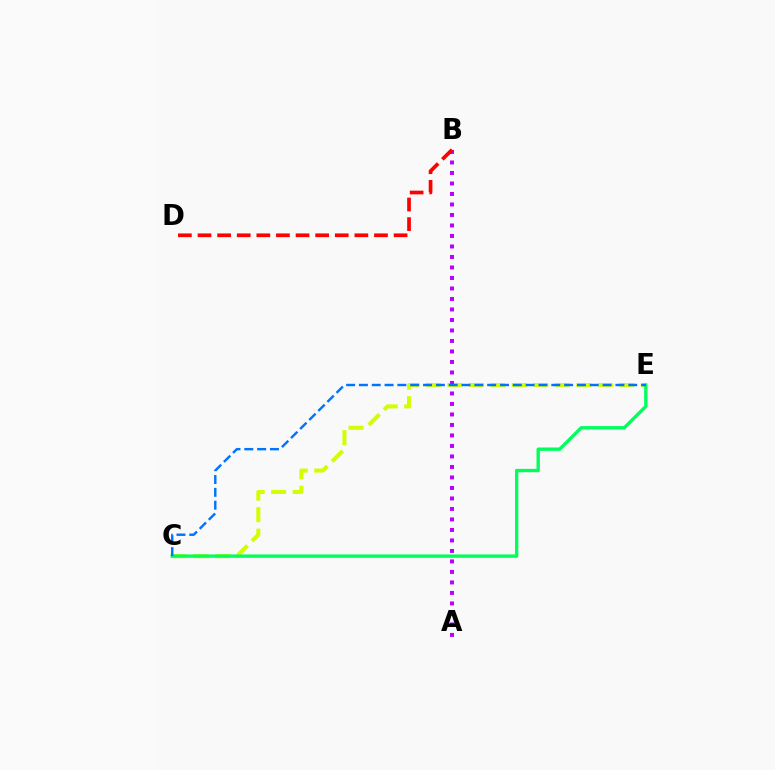{('C', 'E'): [{'color': '#d1ff00', 'line_style': 'dashed', 'thickness': 2.92}, {'color': '#00ff5c', 'line_style': 'solid', 'thickness': 2.42}, {'color': '#0074ff', 'line_style': 'dashed', 'thickness': 1.74}], ('A', 'B'): [{'color': '#b900ff', 'line_style': 'dotted', 'thickness': 2.85}], ('B', 'D'): [{'color': '#ff0000', 'line_style': 'dashed', 'thickness': 2.66}]}